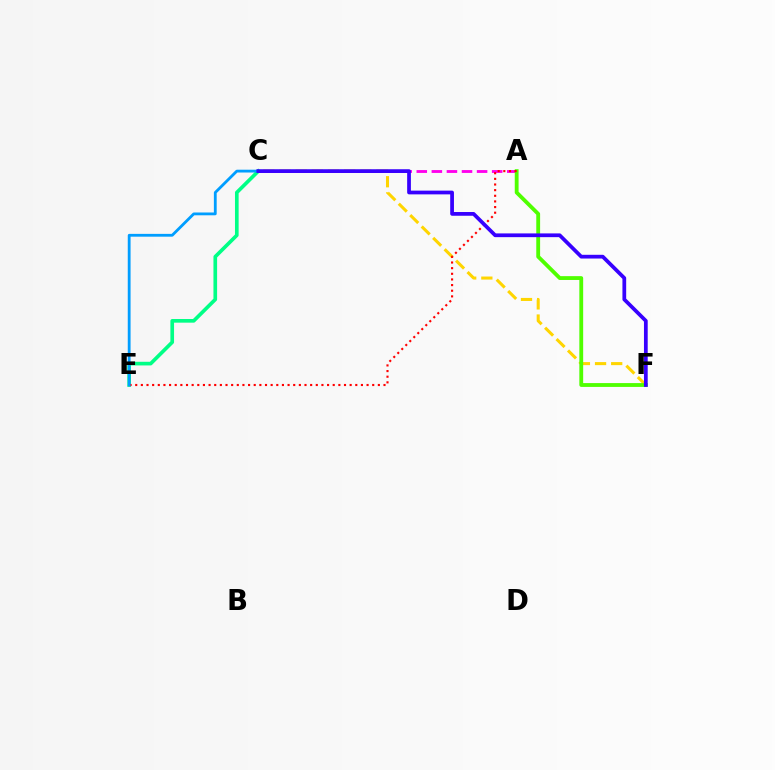{('A', 'C'): [{'color': '#ff00ed', 'line_style': 'dashed', 'thickness': 2.05}], ('C', 'E'): [{'color': '#00ff86', 'line_style': 'solid', 'thickness': 2.63}, {'color': '#009eff', 'line_style': 'solid', 'thickness': 2.02}], ('C', 'F'): [{'color': '#ffd500', 'line_style': 'dashed', 'thickness': 2.19}, {'color': '#3700ff', 'line_style': 'solid', 'thickness': 2.7}], ('A', 'F'): [{'color': '#4fff00', 'line_style': 'solid', 'thickness': 2.76}], ('A', 'E'): [{'color': '#ff0000', 'line_style': 'dotted', 'thickness': 1.53}]}